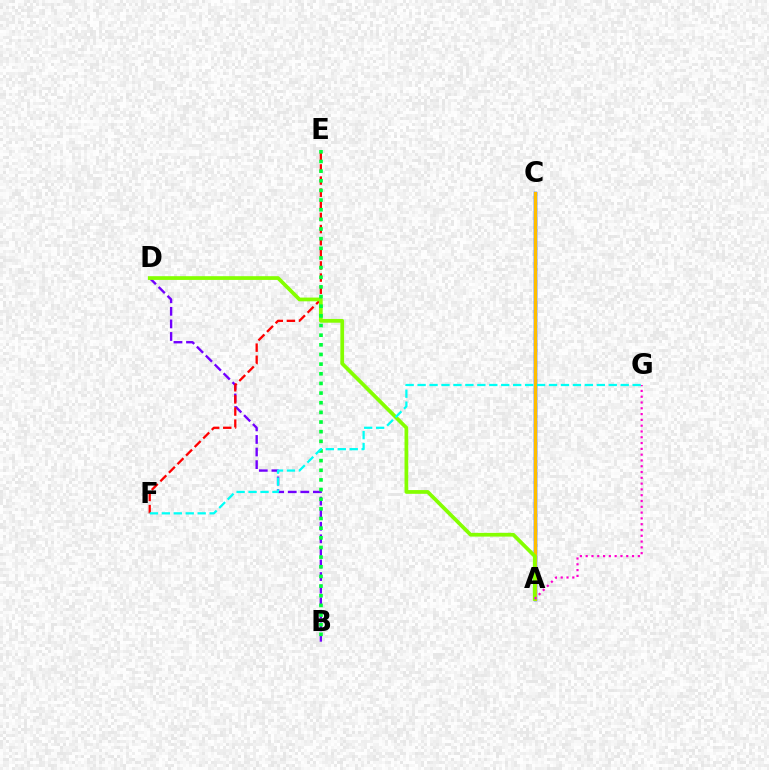{('A', 'C'): [{'color': '#004bff', 'line_style': 'solid', 'thickness': 2.52}, {'color': '#ffbd00', 'line_style': 'solid', 'thickness': 2.27}], ('B', 'D'): [{'color': '#7200ff', 'line_style': 'dashed', 'thickness': 1.71}], ('E', 'F'): [{'color': '#ff0000', 'line_style': 'dashed', 'thickness': 1.65}], ('A', 'D'): [{'color': '#84ff00', 'line_style': 'solid', 'thickness': 2.69}], ('B', 'E'): [{'color': '#00ff39', 'line_style': 'dotted', 'thickness': 2.62}], ('A', 'G'): [{'color': '#ff00cf', 'line_style': 'dotted', 'thickness': 1.57}], ('F', 'G'): [{'color': '#00fff6', 'line_style': 'dashed', 'thickness': 1.62}]}